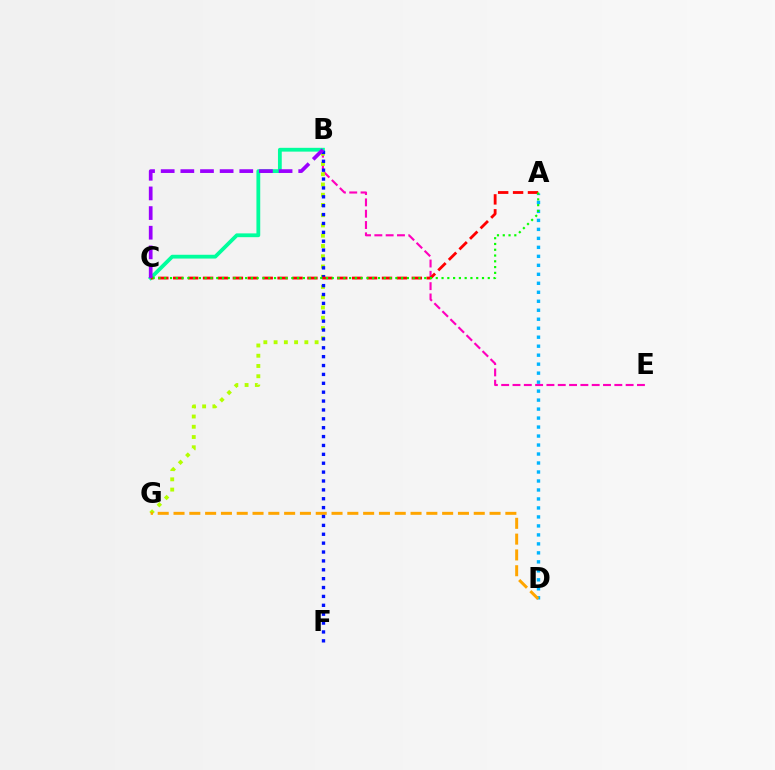{('A', 'D'): [{'color': '#00b5ff', 'line_style': 'dotted', 'thickness': 2.44}], ('B', 'E'): [{'color': '#ff00bd', 'line_style': 'dashed', 'thickness': 1.54}], ('B', 'C'): [{'color': '#00ff9d', 'line_style': 'solid', 'thickness': 2.73}, {'color': '#9b00ff', 'line_style': 'dashed', 'thickness': 2.67}], ('B', 'G'): [{'color': '#b3ff00', 'line_style': 'dotted', 'thickness': 2.79}], ('D', 'G'): [{'color': '#ffa500', 'line_style': 'dashed', 'thickness': 2.15}], ('B', 'F'): [{'color': '#0010ff', 'line_style': 'dotted', 'thickness': 2.41}], ('A', 'C'): [{'color': '#ff0000', 'line_style': 'dashed', 'thickness': 2.03}, {'color': '#08ff00', 'line_style': 'dotted', 'thickness': 1.57}]}